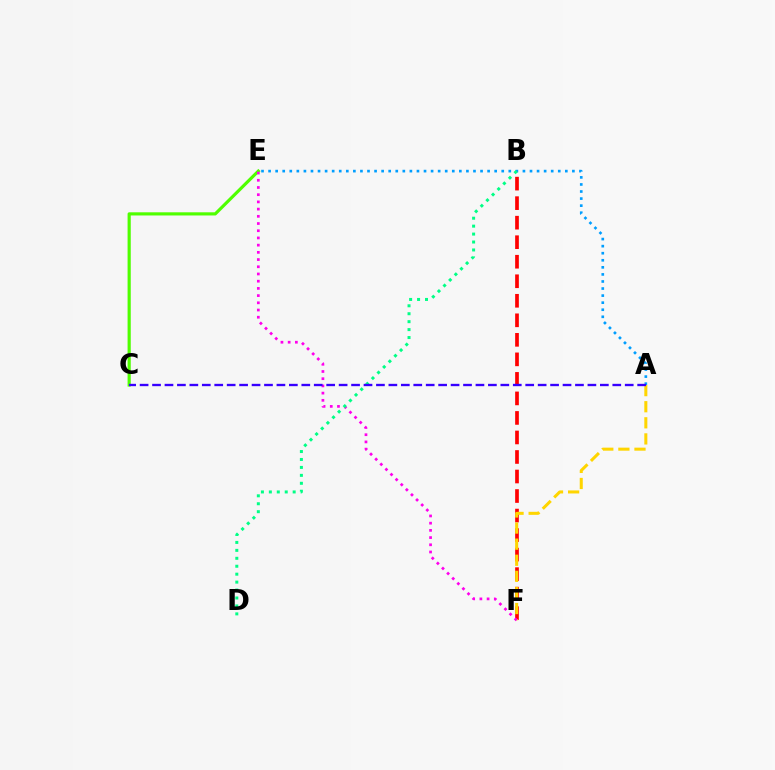{('B', 'F'): [{'color': '#ff0000', 'line_style': 'dashed', 'thickness': 2.65}], ('C', 'E'): [{'color': '#4fff00', 'line_style': 'solid', 'thickness': 2.28}], ('A', 'E'): [{'color': '#009eff', 'line_style': 'dotted', 'thickness': 1.92}], ('A', 'F'): [{'color': '#ffd500', 'line_style': 'dashed', 'thickness': 2.19}], ('E', 'F'): [{'color': '#ff00ed', 'line_style': 'dotted', 'thickness': 1.96}], ('B', 'D'): [{'color': '#00ff86', 'line_style': 'dotted', 'thickness': 2.16}], ('A', 'C'): [{'color': '#3700ff', 'line_style': 'dashed', 'thickness': 1.69}]}